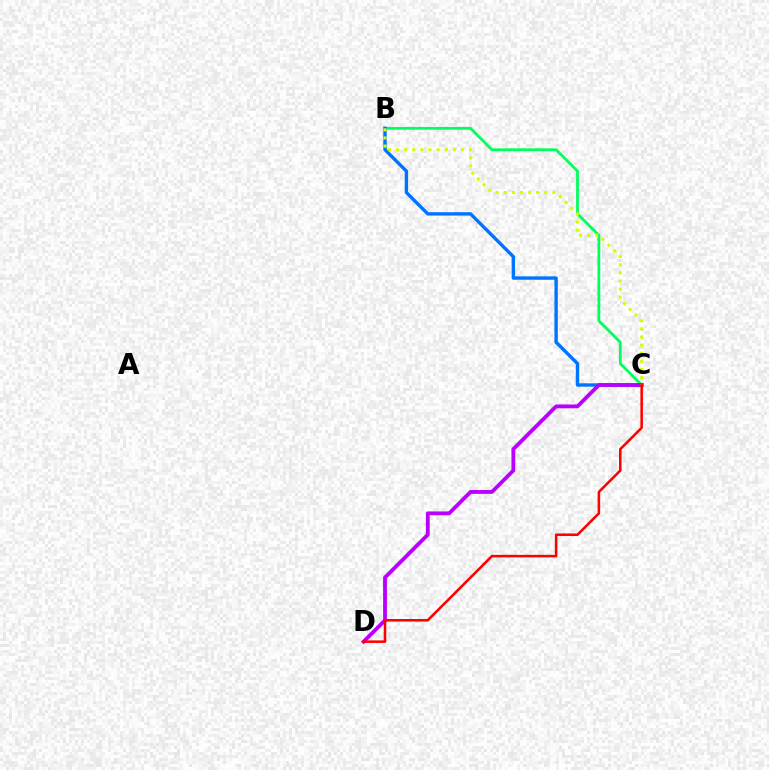{('B', 'C'): [{'color': '#00ff5c', 'line_style': 'solid', 'thickness': 1.99}, {'color': '#0074ff', 'line_style': 'solid', 'thickness': 2.45}, {'color': '#d1ff00', 'line_style': 'dotted', 'thickness': 2.2}], ('C', 'D'): [{'color': '#b900ff', 'line_style': 'solid', 'thickness': 2.75}, {'color': '#ff0000', 'line_style': 'solid', 'thickness': 1.83}]}